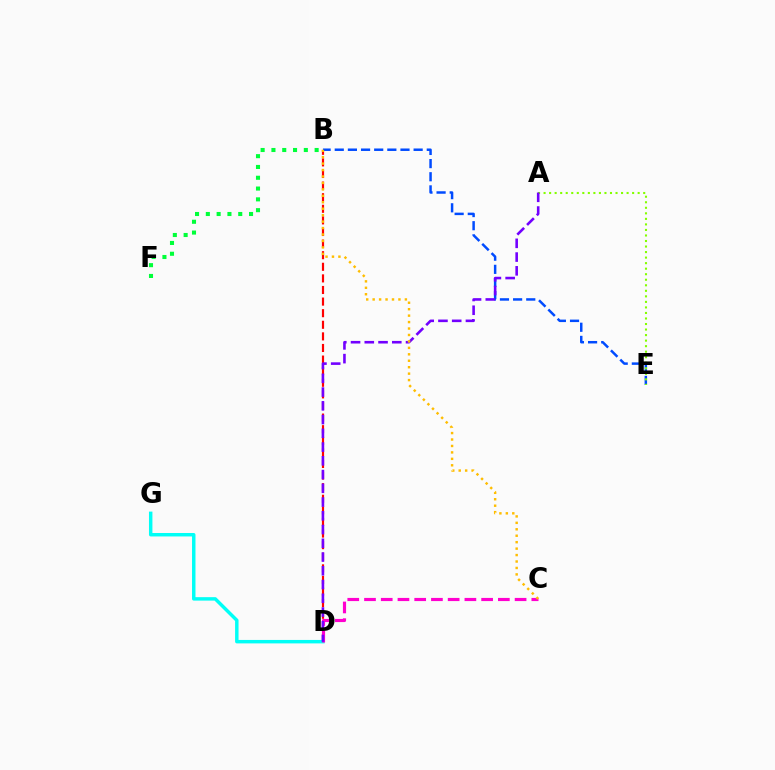{('B', 'D'): [{'color': '#ff0000', 'line_style': 'dashed', 'thickness': 1.58}], ('B', 'F'): [{'color': '#00ff39', 'line_style': 'dotted', 'thickness': 2.93}], ('B', 'E'): [{'color': '#004bff', 'line_style': 'dashed', 'thickness': 1.79}], ('D', 'G'): [{'color': '#00fff6', 'line_style': 'solid', 'thickness': 2.48}], ('C', 'D'): [{'color': '#ff00cf', 'line_style': 'dashed', 'thickness': 2.27}], ('A', 'E'): [{'color': '#84ff00', 'line_style': 'dotted', 'thickness': 1.5}], ('A', 'D'): [{'color': '#7200ff', 'line_style': 'dashed', 'thickness': 1.87}], ('B', 'C'): [{'color': '#ffbd00', 'line_style': 'dotted', 'thickness': 1.75}]}